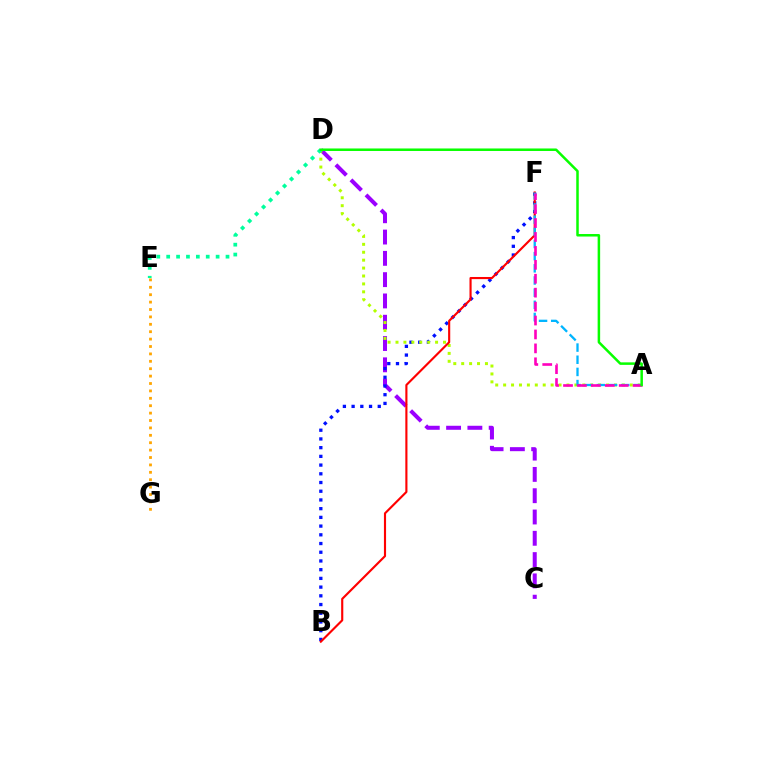{('C', 'D'): [{'color': '#9b00ff', 'line_style': 'dashed', 'thickness': 2.89}], ('B', 'F'): [{'color': '#0010ff', 'line_style': 'dotted', 'thickness': 2.37}, {'color': '#ff0000', 'line_style': 'solid', 'thickness': 1.54}], ('A', 'D'): [{'color': '#b3ff00', 'line_style': 'dotted', 'thickness': 2.15}, {'color': '#08ff00', 'line_style': 'solid', 'thickness': 1.81}], ('D', 'E'): [{'color': '#00ff9d', 'line_style': 'dotted', 'thickness': 2.69}], ('E', 'G'): [{'color': '#ffa500', 'line_style': 'dotted', 'thickness': 2.01}], ('A', 'F'): [{'color': '#00b5ff', 'line_style': 'dashed', 'thickness': 1.65}, {'color': '#ff00bd', 'line_style': 'dashed', 'thickness': 1.89}]}